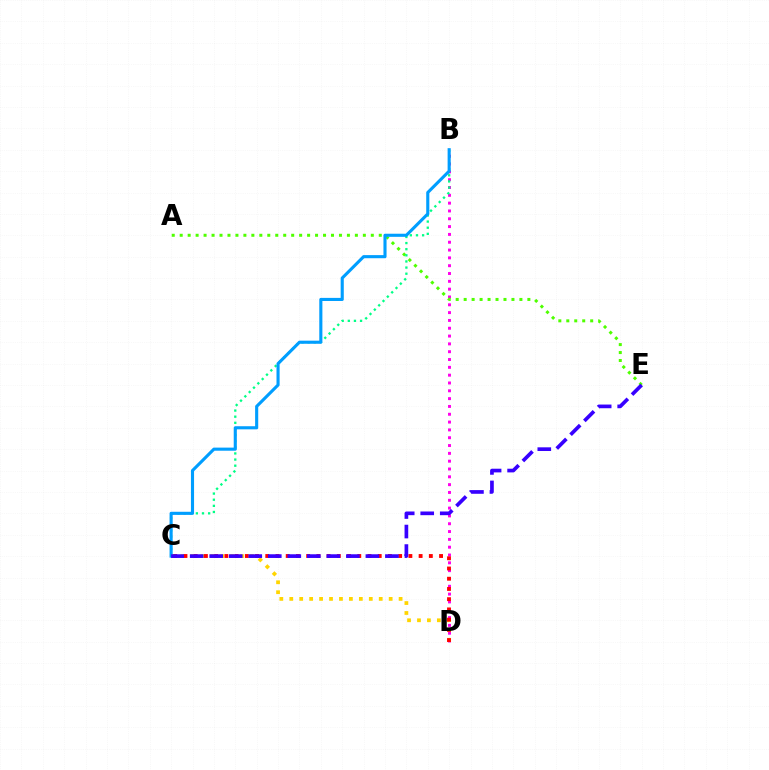{('B', 'D'): [{'color': '#ff00ed', 'line_style': 'dotted', 'thickness': 2.12}], ('A', 'E'): [{'color': '#4fff00', 'line_style': 'dotted', 'thickness': 2.16}], ('C', 'D'): [{'color': '#ffd500', 'line_style': 'dotted', 'thickness': 2.7}, {'color': '#ff0000', 'line_style': 'dotted', 'thickness': 2.78}], ('B', 'C'): [{'color': '#00ff86', 'line_style': 'dotted', 'thickness': 1.66}, {'color': '#009eff', 'line_style': 'solid', 'thickness': 2.24}], ('C', 'E'): [{'color': '#3700ff', 'line_style': 'dashed', 'thickness': 2.65}]}